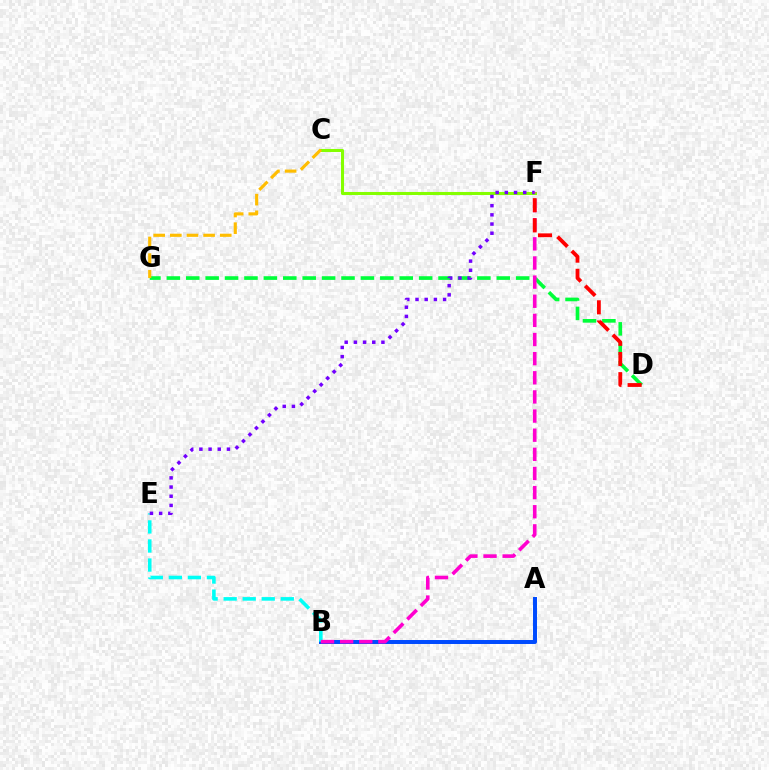{('C', 'F'): [{'color': '#84ff00', 'line_style': 'solid', 'thickness': 2.2}], ('A', 'B'): [{'color': '#004bff', 'line_style': 'solid', 'thickness': 2.86}], ('B', 'E'): [{'color': '#00fff6', 'line_style': 'dashed', 'thickness': 2.59}], ('D', 'G'): [{'color': '#00ff39', 'line_style': 'dashed', 'thickness': 2.64}], ('E', 'F'): [{'color': '#7200ff', 'line_style': 'dotted', 'thickness': 2.5}], ('B', 'F'): [{'color': '#ff00cf', 'line_style': 'dashed', 'thickness': 2.6}], ('C', 'G'): [{'color': '#ffbd00', 'line_style': 'dashed', 'thickness': 2.26}], ('D', 'F'): [{'color': '#ff0000', 'line_style': 'dashed', 'thickness': 2.74}]}